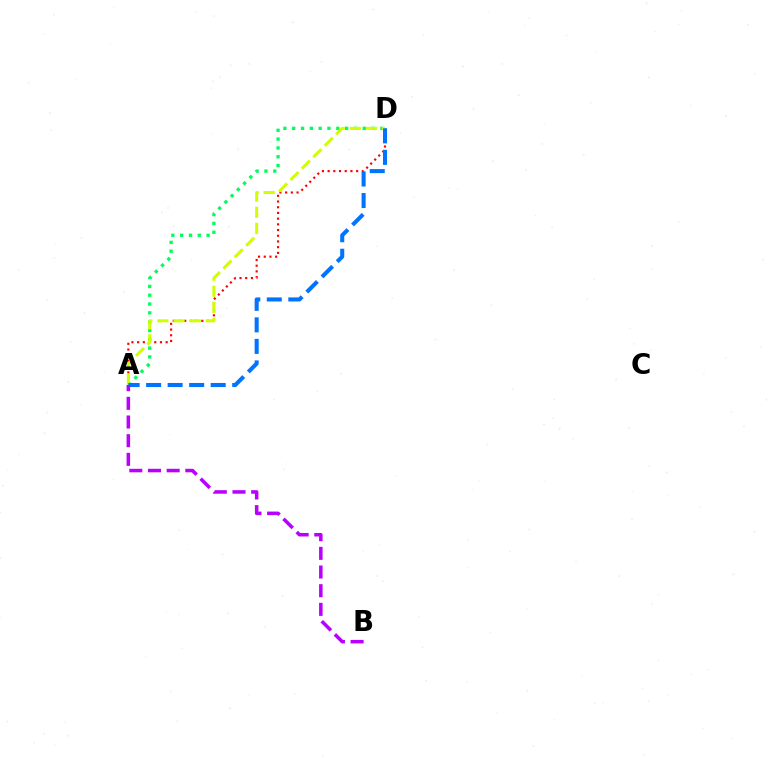{('A', 'D'): [{'color': '#ff0000', 'line_style': 'dotted', 'thickness': 1.55}, {'color': '#00ff5c', 'line_style': 'dotted', 'thickness': 2.4}, {'color': '#d1ff00', 'line_style': 'dashed', 'thickness': 2.19}, {'color': '#0074ff', 'line_style': 'dashed', 'thickness': 2.92}], ('A', 'B'): [{'color': '#b900ff', 'line_style': 'dashed', 'thickness': 2.54}]}